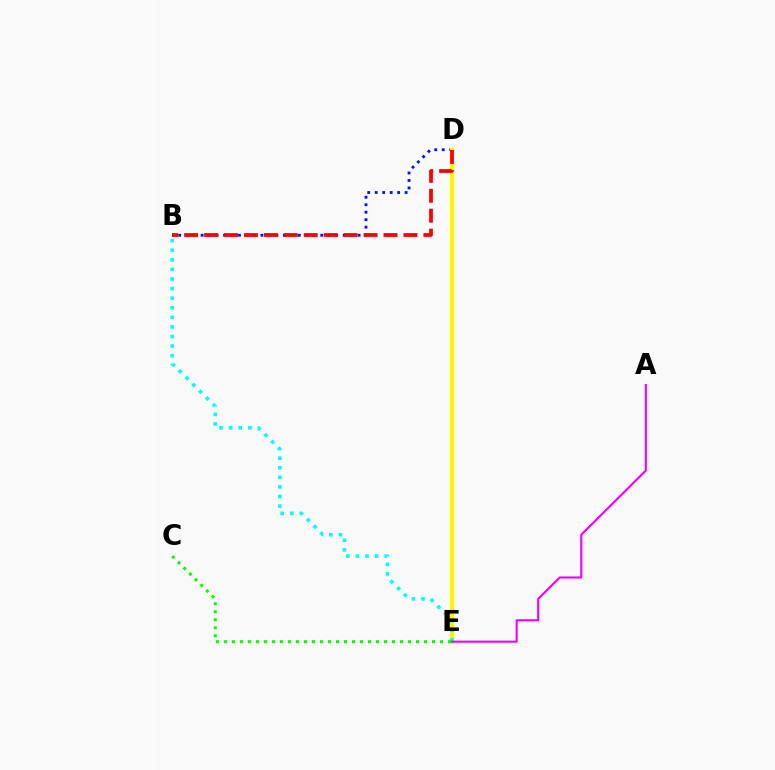{('B', 'D'): [{'color': '#0010ff', 'line_style': 'dotted', 'thickness': 2.03}, {'color': '#ff0000', 'line_style': 'dashed', 'thickness': 2.71}], ('D', 'E'): [{'color': '#fcf500', 'line_style': 'solid', 'thickness': 2.99}], ('B', 'E'): [{'color': '#00fff6', 'line_style': 'dotted', 'thickness': 2.6}], ('A', 'E'): [{'color': '#ee00ff', 'line_style': 'solid', 'thickness': 1.52}], ('C', 'E'): [{'color': '#08ff00', 'line_style': 'dotted', 'thickness': 2.17}]}